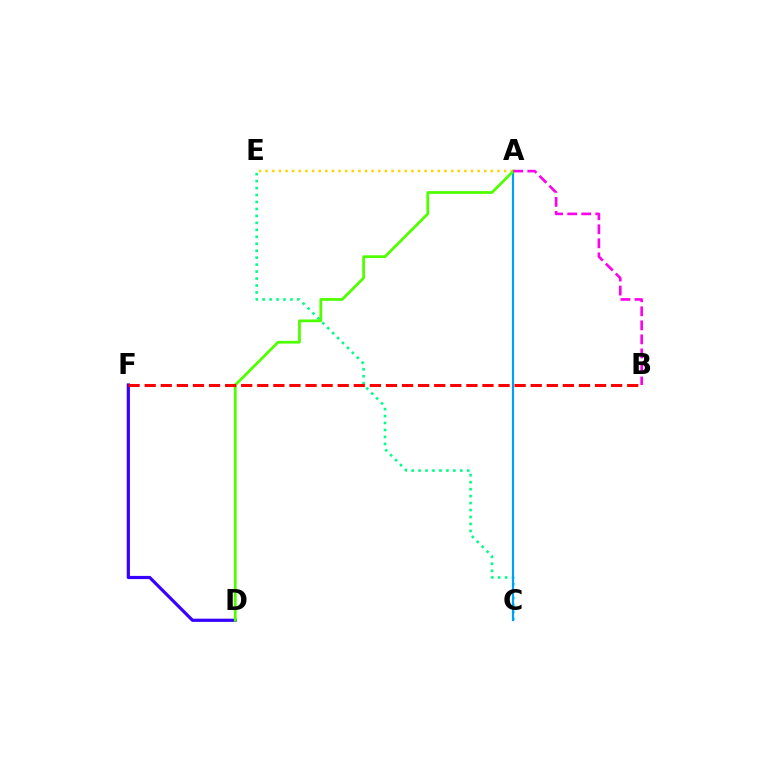{('D', 'F'): [{'color': '#3700ff', 'line_style': 'solid', 'thickness': 2.3}], ('C', 'E'): [{'color': '#00ff86', 'line_style': 'dotted', 'thickness': 1.89}], ('A', 'C'): [{'color': '#009eff', 'line_style': 'solid', 'thickness': 1.58}], ('A', 'E'): [{'color': '#ffd500', 'line_style': 'dotted', 'thickness': 1.8}], ('A', 'D'): [{'color': '#4fff00', 'line_style': 'solid', 'thickness': 1.99}], ('B', 'F'): [{'color': '#ff0000', 'line_style': 'dashed', 'thickness': 2.19}], ('A', 'B'): [{'color': '#ff00ed', 'line_style': 'dashed', 'thickness': 1.91}]}